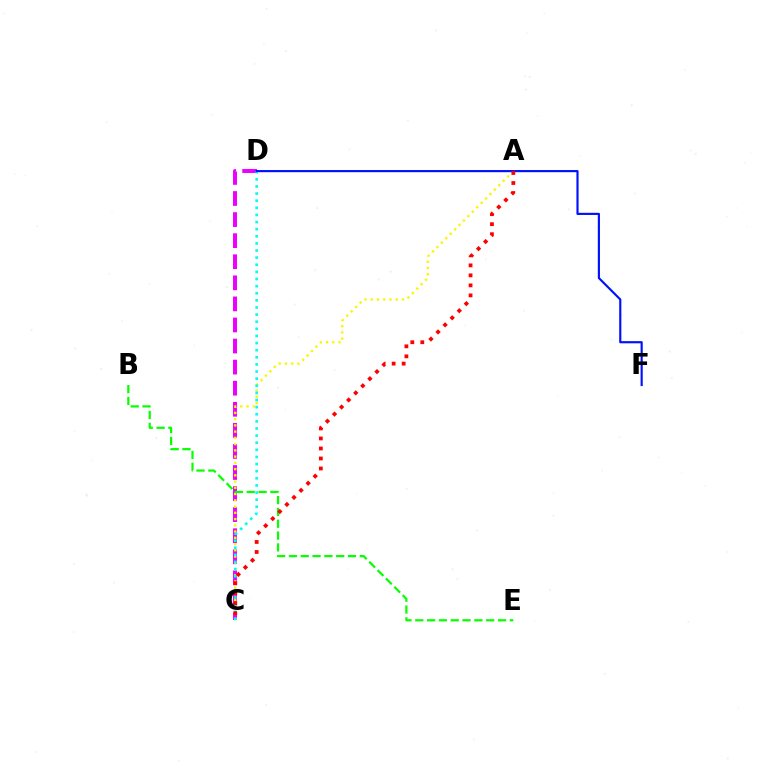{('C', 'D'): [{'color': '#ee00ff', 'line_style': 'dashed', 'thickness': 2.86}, {'color': '#00fff6', 'line_style': 'dotted', 'thickness': 1.93}], ('A', 'C'): [{'color': '#fcf500', 'line_style': 'dotted', 'thickness': 1.7}, {'color': '#ff0000', 'line_style': 'dotted', 'thickness': 2.72}], ('B', 'E'): [{'color': '#08ff00', 'line_style': 'dashed', 'thickness': 1.61}], ('D', 'F'): [{'color': '#0010ff', 'line_style': 'solid', 'thickness': 1.55}]}